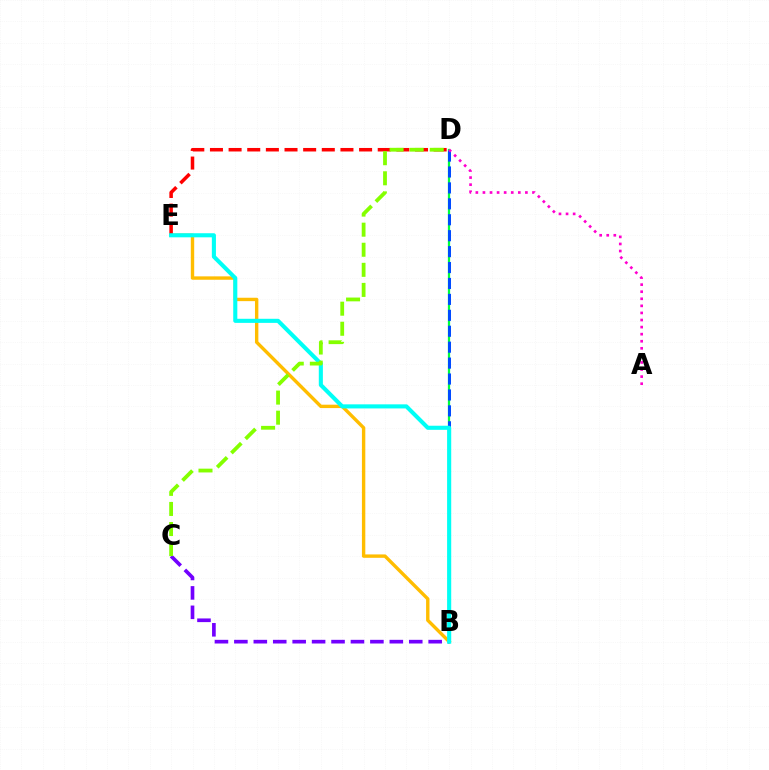{('B', 'D'): [{'color': '#00ff39', 'line_style': 'solid', 'thickness': 1.62}, {'color': '#004bff', 'line_style': 'dashed', 'thickness': 2.16}], ('B', 'E'): [{'color': '#ffbd00', 'line_style': 'solid', 'thickness': 2.44}, {'color': '#00fff6', 'line_style': 'solid', 'thickness': 2.95}], ('B', 'C'): [{'color': '#7200ff', 'line_style': 'dashed', 'thickness': 2.64}], ('A', 'D'): [{'color': '#ff00cf', 'line_style': 'dotted', 'thickness': 1.92}], ('D', 'E'): [{'color': '#ff0000', 'line_style': 'dashed', 'thickness': 2.53}], ('C', 'D'): [{'color': '#84ff00', 'line_style': 'dashed', 'thickness': 2.73}]}